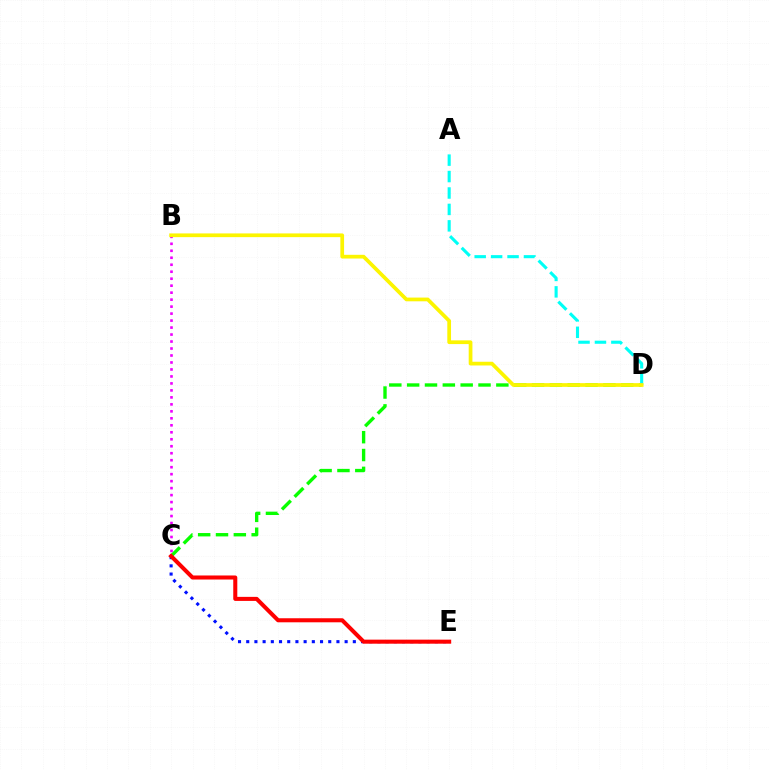{('C', 'D'): [{'color': '#08ff00', 'line_style': 'dashed', 'thickness': 2.42}], ('A', 'D'): [{'color': '#00fff6', 'line_style': 'dashed', 'thickness': 2.23}], ('B', 'C'): [{'color': '#ee00ff', 'line_style': 'dotted', 'thickness': 1.9}], ('C', 'E'): [{'color': '#0010ff', 'line_style': 'dotted', 'thickness': 2.23}, {'color': '#ff0000', 'line_style': 'solid', 'thickness': 2.91}], ('B', 'D'): [{'color': '#fcf500', 'line_style': 'solid', 'thickness': 2.68}]}